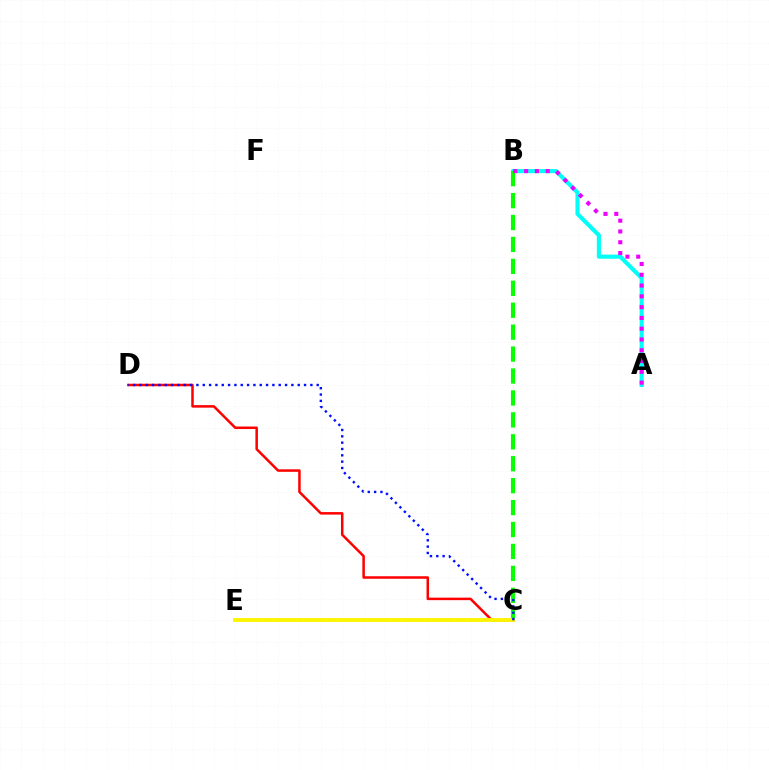{('A', 'B'): [{'color': '#00fff6', 'line_style': 'solid', 'thickness': 2.96}, {'color': '#ee00ff', 'line_style': 'dotted', 'thickness': 2.93}], ('B', 'C'): [{'color': '#08ff00', 'line_style': 'dashed', 'thickness': 2.98}], ('C', 'D'): [{'color': '#ff0000', 'line_style': 'solid', 'thickness': 1.81}, {'color': '#0010ff', 'line_style': 'dotted', 'thickness': 1.72}], ('C', 'E'): [{'color': '#fcf500', 'line_style': 'solid', 'thickness': 2.78}]}